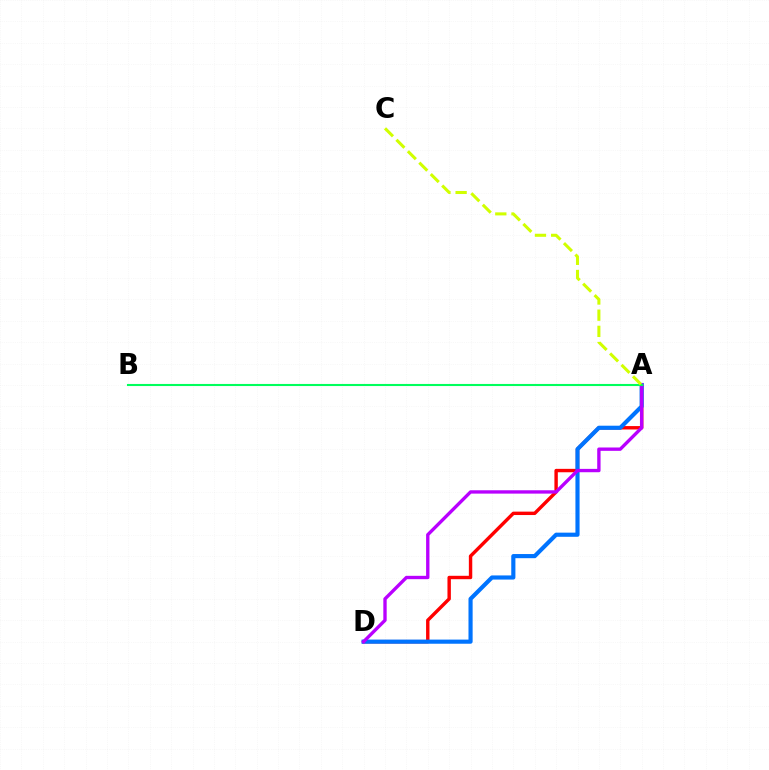{('A', 'D'): [{'color': '#ff0000', 'line_style': 'solid', 'thickness': 2.45}, {'color': '#0074ff', 'line_style': 'solid', 'thickness': 2.98}, {'color': '#b900ff', 'line_style': 'solid', 'thickness': 2.41}], ('A', 'B'): [{'color': '#00ff5c', 'line_style': 'solid', 'thickness': 1.51}], ('A', 'C'): [{'color': '#d1ff00', 'line_style': 'dashed', 'thickness': 2.2}]}